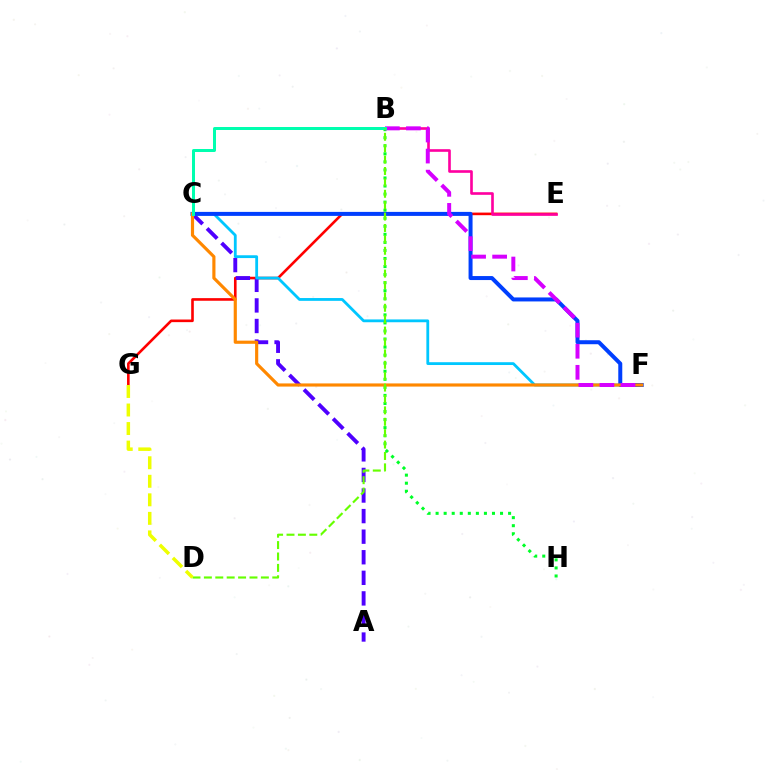{('E', 'G'): [{'color': '#ff0000', 'line_style': 'solid', 'thickness': 1.88}], ('B', 'E'): [{'color': '#ff00a0', 'line_style': 'solid', 'thickness': 1.9}], ('A', 'C'): [{'color': '#4f00ff', 'line_style': 'dashed', 'thickness': 2.8}], ('C', 'F'): [{'color': '#00c7ff', 'line_style': 'solid', 'thickness': 2.02}, {'color': '#003fff', 'line_style': 'solid', 'thickness': 2.88}, {'color': '#ff8800', 'line_style': 'solid', 'thickness': 2.27}], ('B', 'H'): [{'color': '#00ff27', 'line_style': 'dotted', 'thickness': 2.19}], ('B', 'F'): [{'color': '#d600ff', 'line_style': 'dashed', 'thickness': 2.86}], ('B', 'C'): [{'color': '#00ffaf', 'line_style': 'solid', 'thickness': 2.16}], ('B', 'D'): [{'color': '#66ff00', 'line_style': 'dashed', 'thickness': 1.55}], ('D', 'G'): [{'color': '#eeff00', 'line_style': 'dashed', 'thickness': 2.52}]}